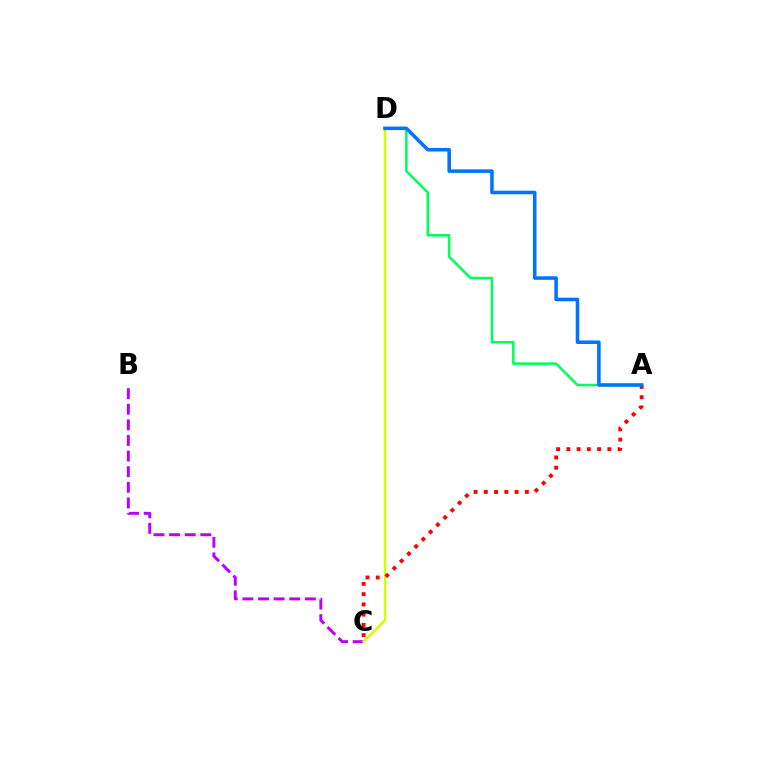{('B', 'C'): [{'color': '#b900ff', 'line_style': 'dashed', 'thickness': 2.12}], ('C', 'D'): [{'color': '#d1ff00', 'line_style': 'solid', 'thickness': 1.81}], ('A', 'D'): [{'color': '#00ff5c', 'line_style': 'solid', 'thickness': 1.81}, {'color': '#0074ff', 'line_style': 'solid', 'thickness': 2.55}], ('A', 'C'): [{'color': '#ff0000', 'line_style': 'dotted', 'thickness': 2.79}]}